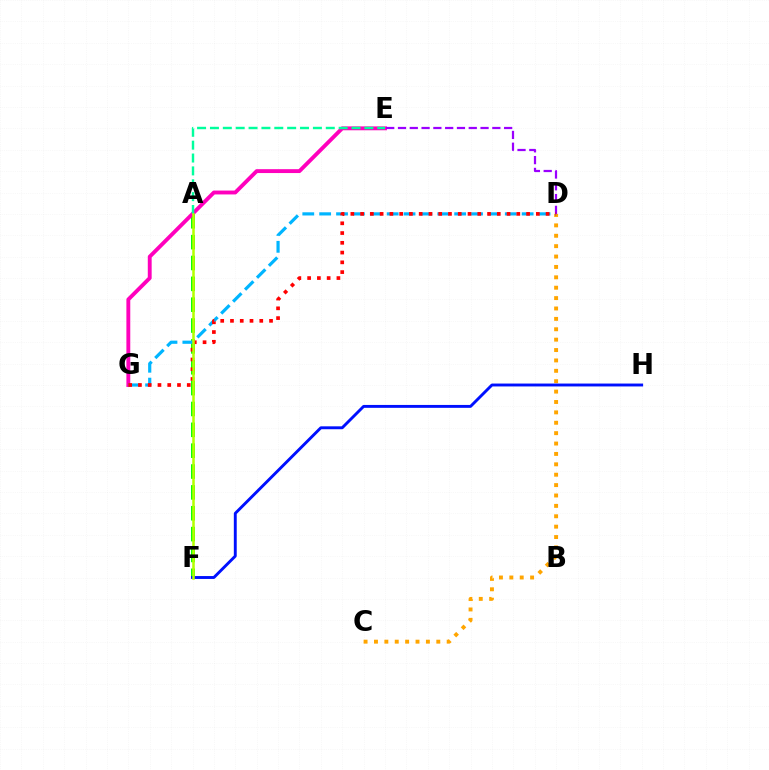{('A', 'F'): [{'color': '#08ff00', 'line_style': 'dashed', 'thickness': 2.83}, {'color': '#b3ff00', 'line_style': 'solid', 'thickness': 1.82}], ('C', 'D'): [{'color': '#ffa500', 'line_style': 'dotted', 'thickness': 2.82}], ('E', 'G'): [{'color': '#ff00bd', 'line_style': 'solid', 'thickness': 2.79}], ('D', 'G'): [{'color': '#00b5ff', 'line_style': 'dashed', 'thickness': 2.29}, {'color': '#ff0000', 'line_style': 'dotted', 'thickness': 2.65}], ('A', 'E'): [{'color': '#00ff9d', 'line_style': 'dashed', 'thickness': 1.75}], ('F', 'H'): [{'color': '#0010ff', 'line_style': 'solid', 'thickness': 2.09}], ('D', 'E'): [{'color': '#9b00ff', 'line_style': 'dashed', 'thickness': 1.6}]}